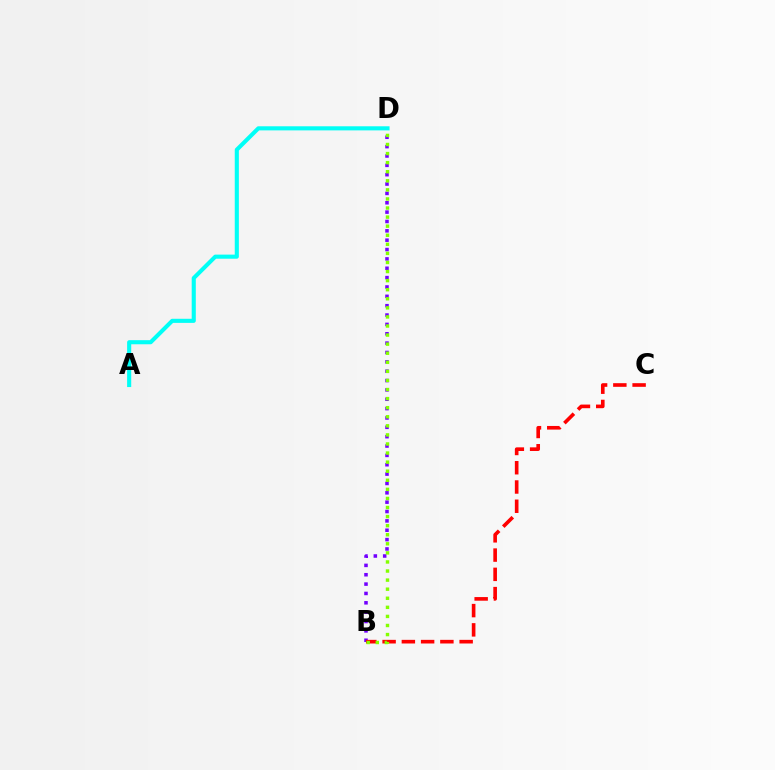{('B', 'D'): [{'color': '#7200ff', 'line_style': 'dotted', 'thickness': 2.54}, {'color': '#84ff00', 'line_style': 'dotted', 'thickness': 2.47}], ('A', 'D'): [{'color': '#00fff6', 'line_style': 'solid', 'thickness': 2.95}], ('B', 'C'): [{'color': '#ff0000', 'line_style': 'dashed', 'thickness': 2.62}]}